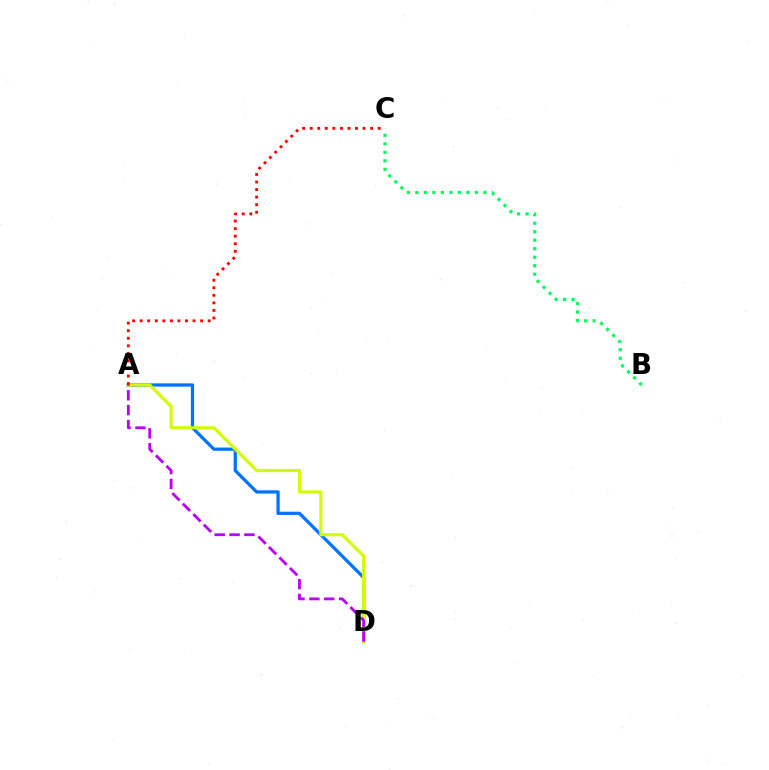{('A', 'D'): [{'color': '#0074ff', 'line_style': 'solid', 'thickness': 2.34}, {'color': '#d1ff00', 'line_style': 'solid', 'thickness': 2.27}, {'color': '#b900ff', 'line_style': 'dashed', 'thickness': 2.02}], ('B', 'C'): [{'color': '#00ff5c', 'line_style': 'dotted', 'thickness': 2.31}], ('A', 'C'): [{'color': '#ff0000', 'line_style': 'dotted', 'thickness': 2.05}]}